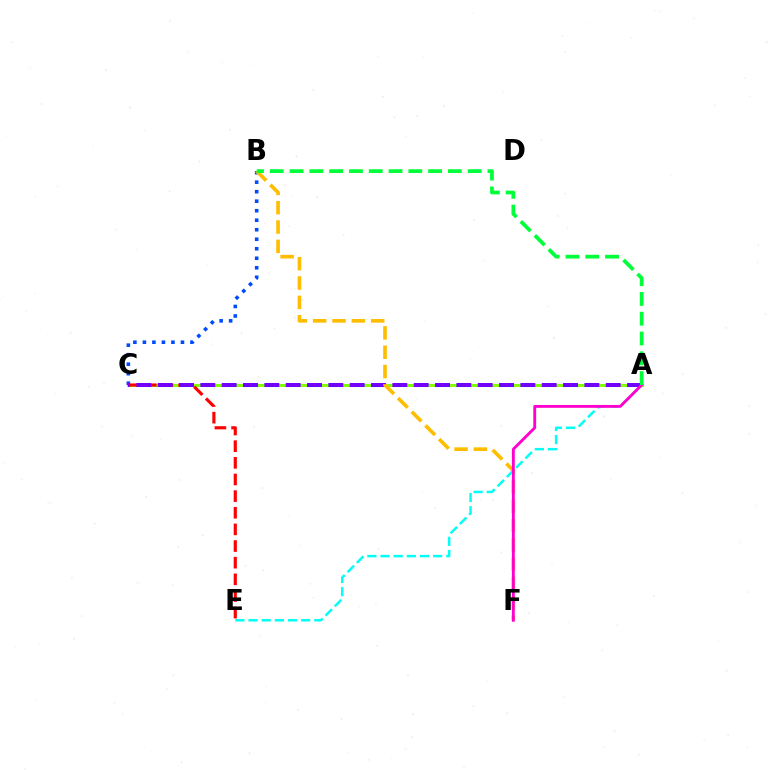{('A', 'C'): [{'color': '#84ff00', 'line_style': 'solid', 'thickness': 2.15}, {'color': '#7200ff', 'line_style': 'dashed', 'thickness': 2.9}], ('A', 'E'): [{'color': '#00fff6', 'line_style': 'dashed', 'thickness': 1.79}], ('B', 'C'): [{'color': '#004bff', 'line_style': 'dotted', 'thickness': 2.58}], ('C', 'E'): [{'color': '#ff0000', 'line_style': 'dashed', 'thickness': 2.26}], ('B', 'F'): [{'color': '#ffbd00', 'line_style': 'dashed', 'thickness': 2.63}], ('A', 'F'): [{'color': '#ff00cf', 'line_style': 'solid', 'thickness': 2.05}], ('A', 'B'): [{'color': '#00ff39', 'line_style': 'dashed', 'thickness': 2.69}]}